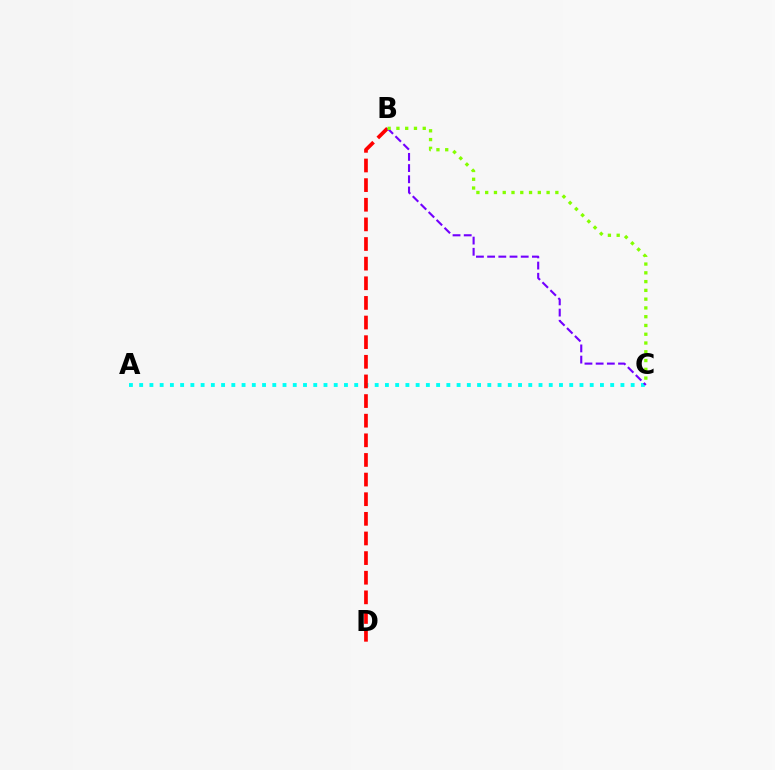{('A', 'C'): [{'color': '#00fff6', 'line_style': 'dotted', 'thickness': 2.78}], ('B', 'D'): [{'color': '#ff0000', 'line_style': 'dashed', 'thickness': 2.67}], ('B', 'C'): [{'color': '#7200ff', 'line_style': 'dashed', 'thickness': 1.52}, {'color': '#84ff00', 'line_style': 'dotted', 'thickness': 2.38}]}